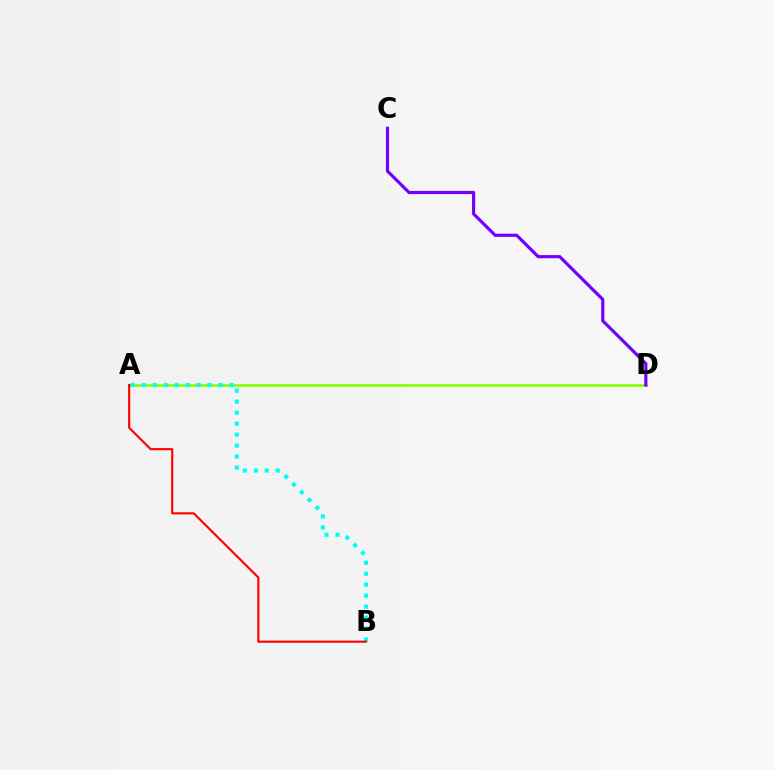{('A', 'D'): [{'color': '#84ff00', 'line_style': 'solid', 'thickness': 1.87}], ('A', 'B'): [{'color': '#00fff6', 'line_style': 'dotted', 'thickness': 2.98}, {'color': '#ff0000', 'line_style': 'solid', 'thickness': 1.53}], ('C', 'D'): [{'color': '#7200ff', 'line_style': 'solid', 'thickness': 2.28}]}